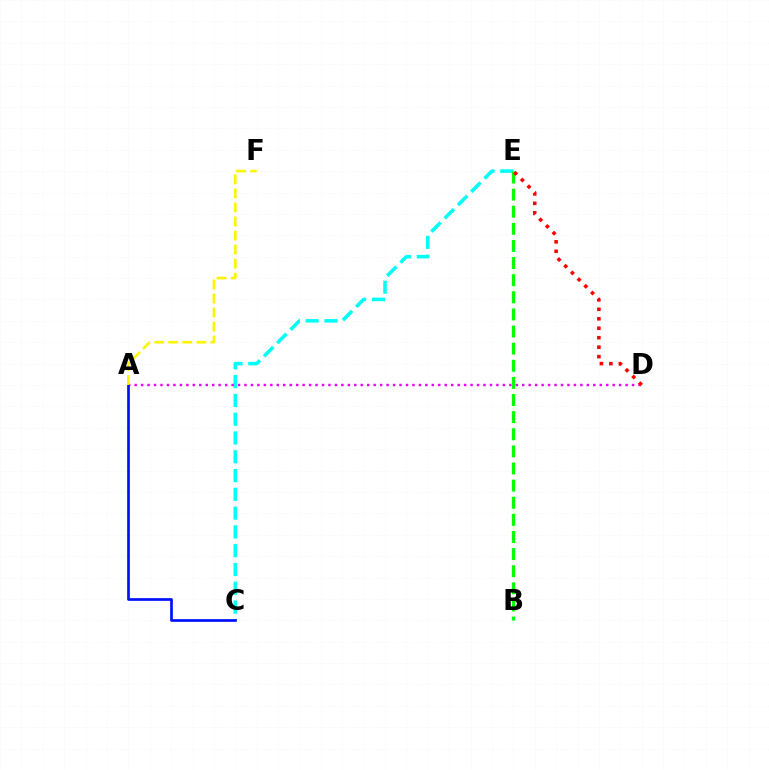{('C', 'E'): [{'color': '#00fff6', 'line_style': 'dashed', 'thickness': 2.55}], ('B', 'E'): [{'color': '#08ff00', 'line_style': 'dashed', 'thickness': 2.33}], ('A', 'D'): [{'color': '#ee00ff', 'line_style': 'dotted', 'thickness': 1.76}], ('A', 'C'): [{'color': '#0010ff', 'line_style': 'solid', 'thickness': 1.94}], ('A', 'F'): [{'color': '#fcf500', 'line_style': 'dashed', 'thickness': 1.91}], ('D', 'E'): [{'color': '#ff0000', 'line_style': 'dotted', 'thickness': 2.57}]}